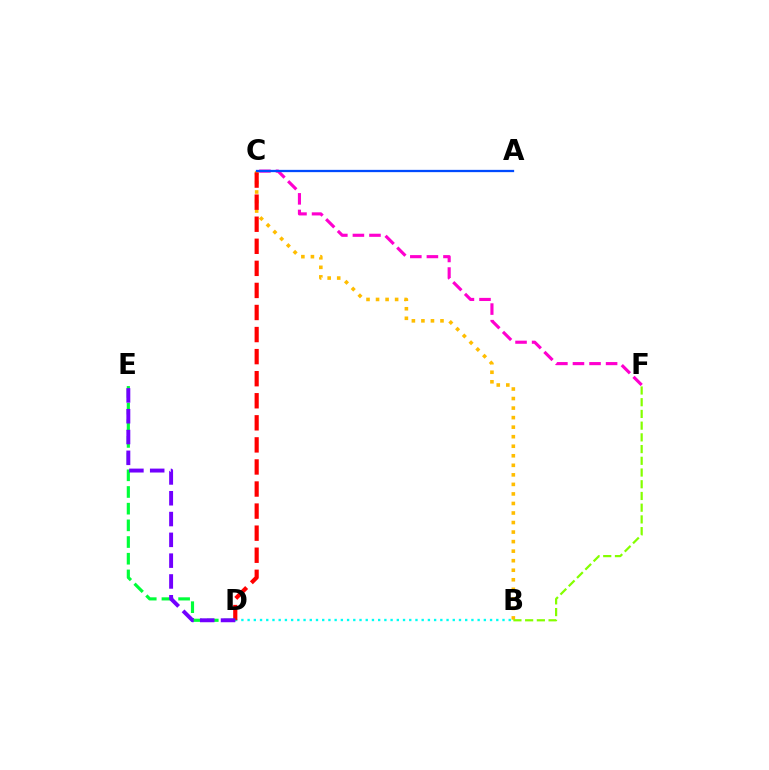{('C', 'F'): [{'color': '#ff00cf', 'line_style': 'dashed', 'thickness': 2.25}], ('B', 'C'): [{'color': '#ffbd00', 'line_style': 'dotted', 'thickness': 2.59}], ('B', 'D'): [{'color': '#00fff6', 'line_style': 'dotted', 'thickness': 1.69}], ('C', 'D'): [{'color': '#ff0000', 'line_style': 'dashed', 'thickness': 3.0}], ('D', 'E'): [{'color': '#00ff39', 'line_style': 'dashed', 'thickness': 2.27}, {'color': '#7200ff', 'line_style': 'dashed', 'thickness': 2.83}], ('B', 'F'): [{'color': '#84ff00', 'line_style': 'dashed', 'thickness': 1.59}], ('A', 'C'): [{'color': '#004bff', 'line_style': 'solid', 'thickness': 1.64}]}